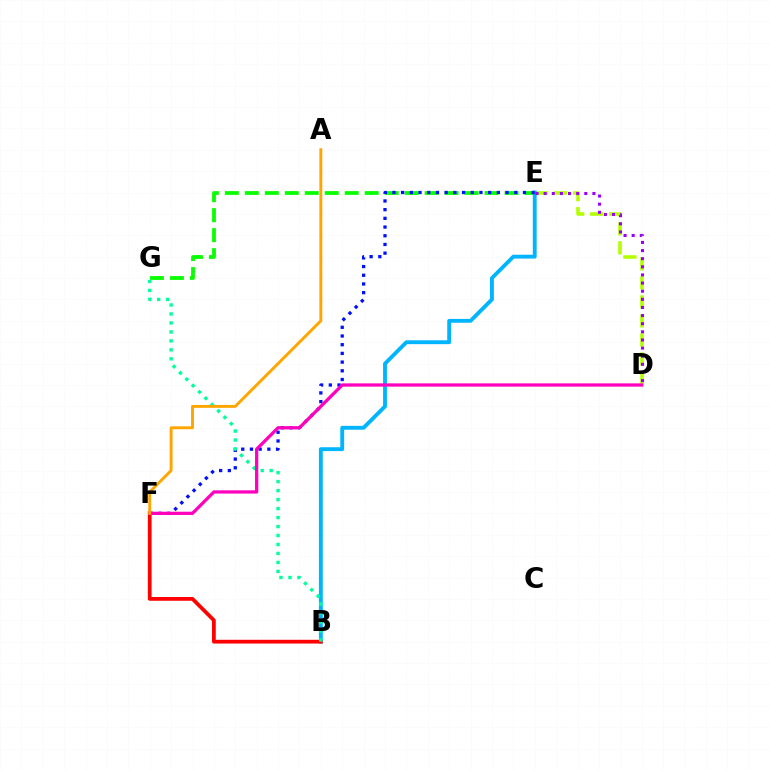{('D', 'E'): [{'color': '#b3ff00', 'line_style': 'dashed', 'thickness': 2.58}, {'color': '#9b00ff', 'line_style': 'dotted', 'thickness': 2.21}], ('E', 'G'): [{'color': '#08ff00', 'line_style': 'dashed', 'thickness': 2.71}], ('B', 'E'): [{'color': '#00b5ff', 'line_style': 'solid', 'thickness': 2.78}], ('E', 'F'): [{'color': '#0010ff', 'line_style': 'dotted', 'thickness': 2.36}], ('B', 'F'): [{'color': '#ff0000', 'line_style': 'solid', 'thickness': 2.7}], ('B', 'G'): [{'color': '#00ff9d', 'line_style': 'dotted', 'thickness': 2.44}], ('D', 'F'): [{'color': '#ff00bd', 'line_style': 'solid', 'thickness': 2.34}], ('A', 'F'): [{'color': '#ffa500', 'line_style': 'solid', 'thickness': 2.1}]}